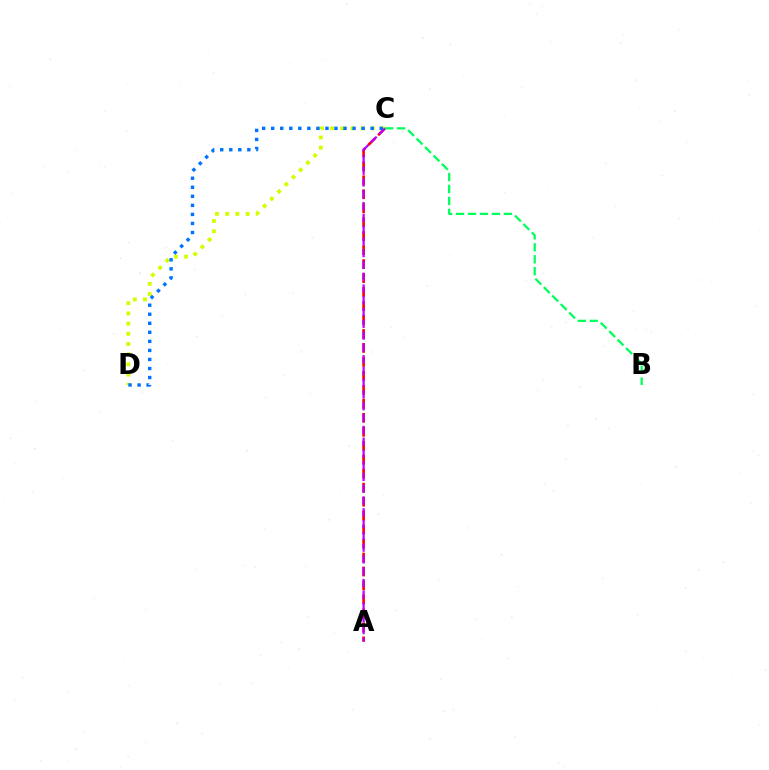{('A', 'C'): [{'color': '#ff0000', 'line_style': 'dashed', 'thickness': 1.9}, {'color': '#b900ff', 'line_style': 'dashed', 'thickness': 1.6}], ('C', 'D'): [{'color': '#d1ff00', 'line_style': 'dotted', 'thickness': 2.77}, {'color': '#0074ff', 'line_style': 'dotted', 'thickness': 2.46}], ('B', 'C'): [{'color': '#00ff5c', 'line_style': 'dashed', 'thickness': 1.62}]}